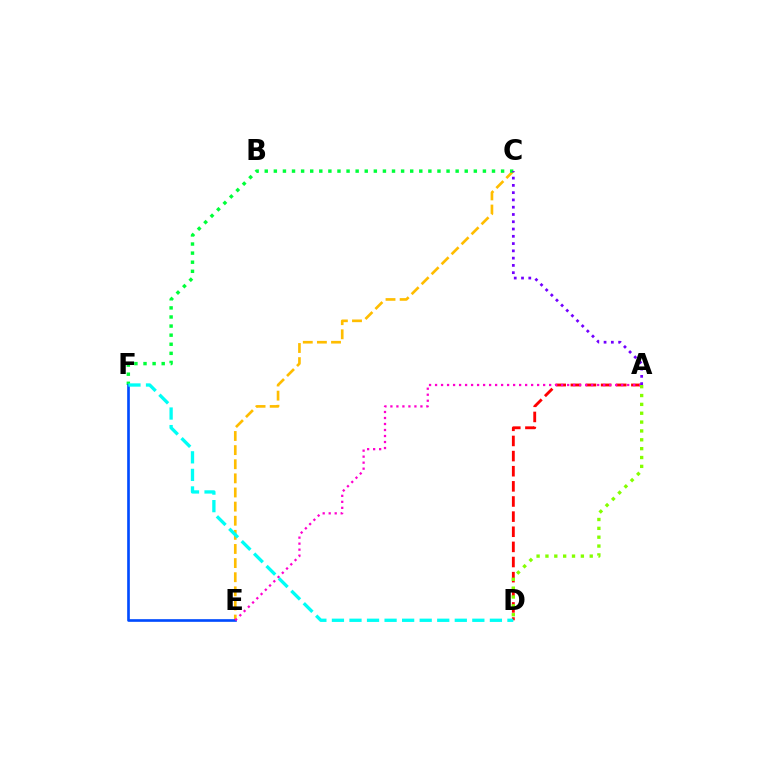{('C', 'E'): [{'color': '#ffbd00', 'line_style': 'dashed', 'thickness': 1.92}], ('A', 'D'): [{'color': '#ff0000', 'line_style': 'dashed', 'thickness': 2.06}, {'color': '#84ff00', 'line_style': 'dotted', 'thickness': 2.41}], ('C', 'F'): [{'color': '#00ff39', 'line_style': 'dotted', 'thickness': 2.47}], ('E', 'F'): [{'color': '#004bff', 'line_style': 'solid', 'thickness': 1.91}], ('A', 'E'): [{'color': '#ff00cf', 'line_style': 'dotted', 'thickness': 1.63}], ('D', 'F'): [{'color': '#00fff6', 'line_style': 'dashed', 'thickness': 2.38}], ('A', 'C'): [{'color': '#7200ff', 'line_style': 'dotted', 'thickness': 1.98}]}